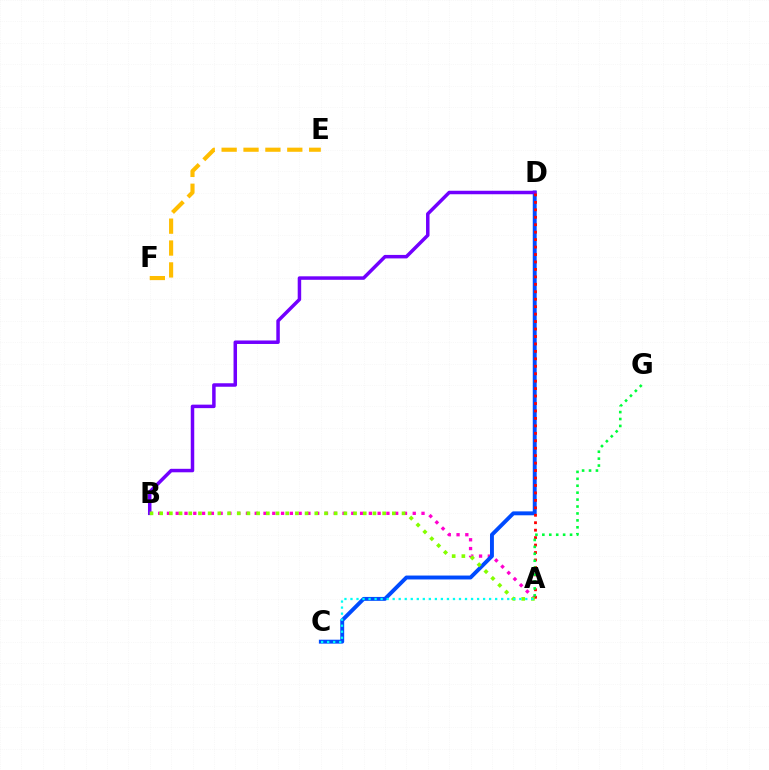{('E', 'F'): [{'color': '#ffbd00', 'line_style': 'dashed', 'thickness': 2.97}], ('A', 'B'): [{'color': '#ff00cf', 'line_style': 'dotted', 'thickness': 2.39}, {'color': '#84ff00', 'line_style': 'dotted', 'thickness': 2.63}], ('C', 'D'): [{'color': '#004bff', 'line_style': 'solid', 'thickness': 2.82}], ('B', 'D'): [{'color': '#7200ff', 'line_style': 'solid', 'thickness': 2.51}], ('A', 'D'): [{'color': '#ff0000', 'line_style': 'dotted', 'thickness': 2.02}], ('A', 'G'): [{'color': '#00ff39', 'line_style': 'dotted', 'thickness': 1.88}], ('A', 'C'): [{'color': '#00fff6', 'line_style': 'dotted', 'thickness': 1.64}]}